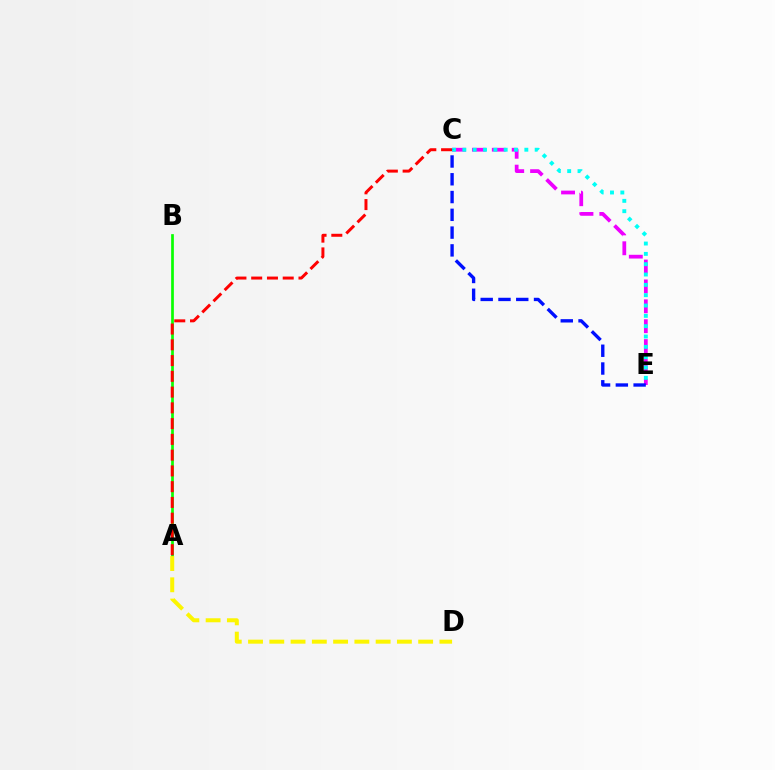{('C', 'E'): [{'color': '#ee00ff', 'line_style': 'dashed', 'thickness': 2.7}, {'color': '#00fff6', 'line_style': 'dotted', 'thickness': 2.81}, {'color': '#0010ff', 'line_style': 'dashed', 'thickness': 2.42}], ('A', 'B'): [{'color': '#08ff00', 'line_style': 'solid', 'thickness': 1.95}], ('A', 'D'): [{'color': '#fcf500', 'line_style': 'dashed', 'thickness': 2.89}], ('A', 'C'): [{'color': '#ff0000', 'line_style': 'dashed', 'thickness': 2.14}]}